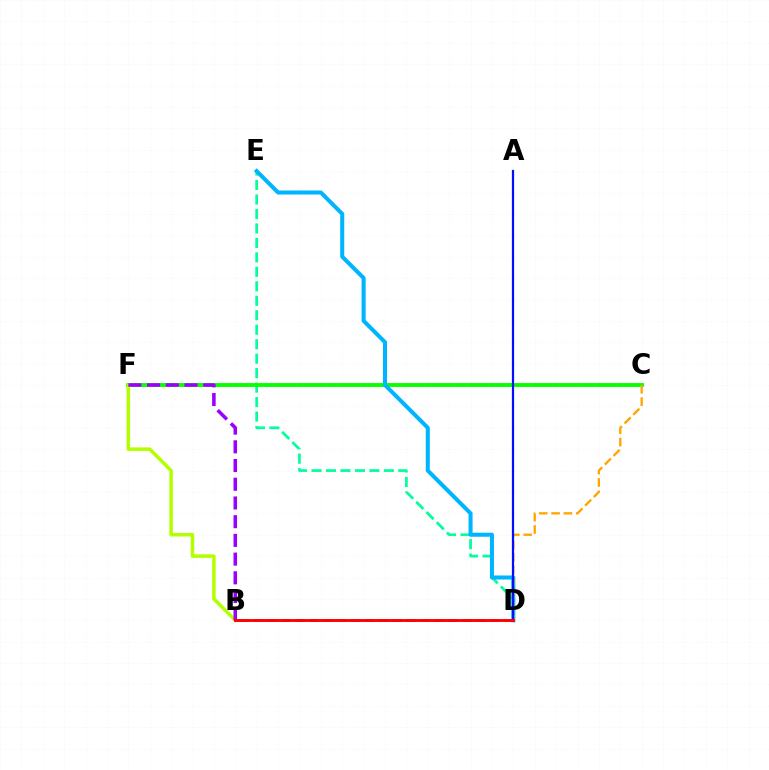{('D', 'E'): [{'color': '#00ff9d', 'line_style': 'dashed', 'thickness': 1.97}, {'color': '#00b5ff', 'line_style': 'solid', 'thickness': 2.91}], ('C', 'F'): [{'color': '#08ff00', 'line_style': 'solid', 'thickness': 2.78}], ('B', 'D'): [{'color': '#ff00bd', 'line_style': 'dashed', 'thickness': 1.89}, {'color': '#ff0000', 'line_style': 'solid', 'thickness': 2.07}], ('B', 'F'): [{'color': '#b3ff00', 'line_style': 'solid', 'thickness': 2.53}, {'color': '#9b00ff', 'line_style': 'dashed', 'thickness': 2.54}], ('C', 'D'): [{'color': '#ffa500', 'line_style': 'dashed', 'thickness': 1.67}], ('A', 'D'): [{'color': '#0010ff', 'line_style': 'solid', 'thickness': 1.6}]}